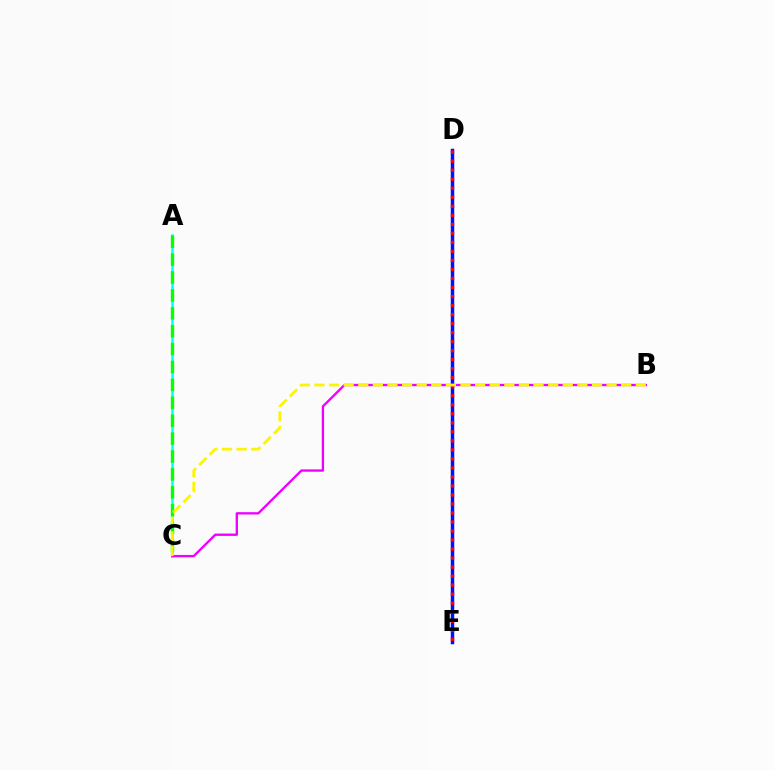{('A', 'C'): [{'color': '#00fff6', 'line_style': 'solid', 'thickness': 1.8}, {'color': '#08ff00', 'line_style': 'dashed', 'thickness': 2.43}], ('D', 'E'): [{'color': '#0010ff', 'line_style': 'solid', 'thickness': 2.5}, {'color': '#ff0000', 'line_style': 'dotted', 'thickness': 2.45}], ('B', 'C'): [{'color': '#ee00ff', 'line_style': 'solid', 'thickness': 1.68}, {'color': '#fcf500', 'line_style': 'dashed', 'thickness': 1.98}]}